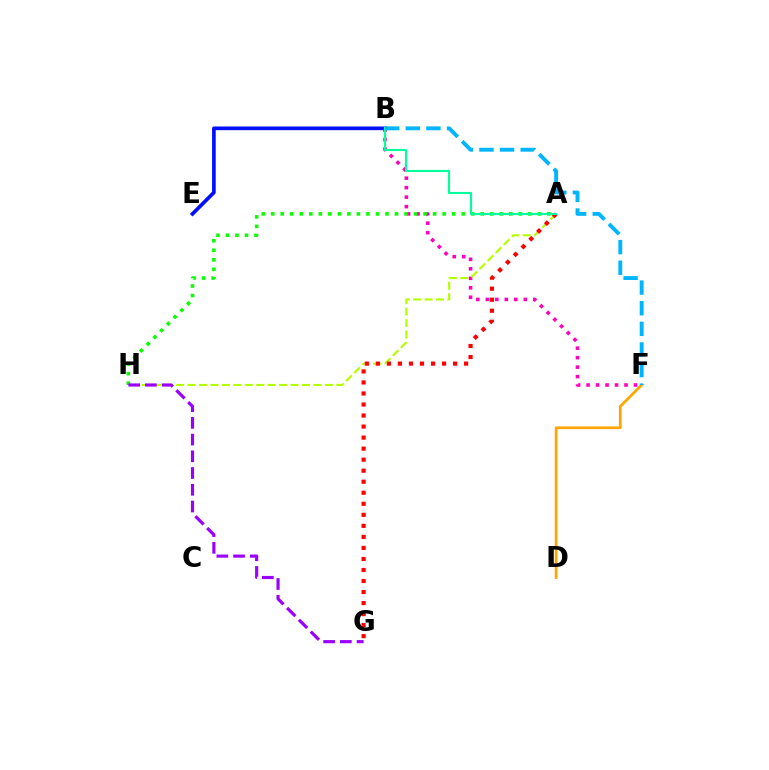{('B', 'F'): [{'color': '#ff00bd', 'line_style': 'dotted', 'thickness': 2.58}, {'color': '#00b5ff', 'line_style': 'dashed', 'thickness': 2.8}], ('A', 'H'): [{'color': '#b3ff00', 'line_style': 'dashed', 'thickness': 1.55}, {'color': '#08ff00', 'line_style': 'dotted', 'thickness': 2.59}], ('D', 'F'): [{'color': '#ffa500', 'line_style': 'solid', 'thickness': 1.97}], ('B', 'E'): [{'color': '#0010ff', 'line_style': 'solid', 'thickness': 2.65}], ('A', 'G'): [{'color': '#ff0000', 'line_style': 'dotted', 'thickness': 3.0}], ('G', 'H'): [{'color': '#9b00ff', 'line_style': 'dashed', 'thickness': 2.27}], ('A', 'B'): [{'color': '#00ff9d', 'line_style': 'solid', 'thickness': 1.54}]}